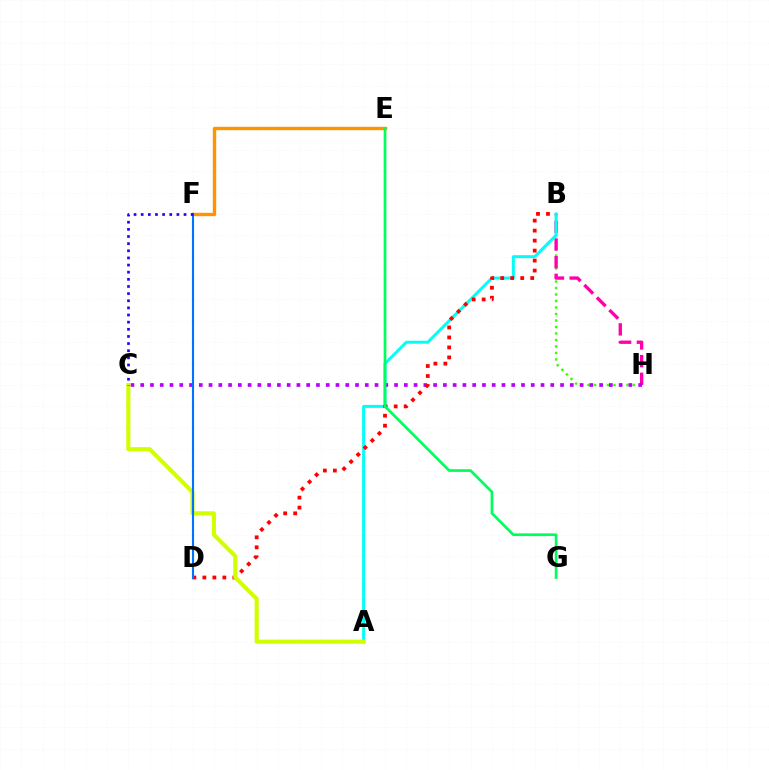{('B', 'H'): [{'color': '#3dff00', 'line_style': 'dotted', 'thickness': 1.76}, {'color': '#ff00ac', 'line_style': 'dashed', 'thickness': 2.41}], ('E', 'F'): [{'color': '#ff9400', 'line_style': 'solid', 'thickness': 2.43}], ('A', 'B'): [{'color': '#00fff6', 'line_style': 'solid', 'thickness': 2.14}], ('C', 'H'): [{'color': '#b900ff', 'line_style': 'dotted', 'thickness': 2.65}], ('B', 'D'): [{'color': '#ff0000', 'line_style': 'dotted', 'thickness': 2.71}], ('A', 'C'): [{'color': '#d1ff00', 'line_style': 'solid', 'thickness': 2.96}], ('D', 'F'): [{'color': '#0074ff', 'line_style': 'solid', 'thickness': 1.53}], ('C', 'F'): [{'color': '#2500ff', 'line_style': 'dotted', 'thickness': 1.94}], ('E', 'G'): [{'color': '#00ff5c', 'line_style': 'solid', 'thickness': 1.95}]}